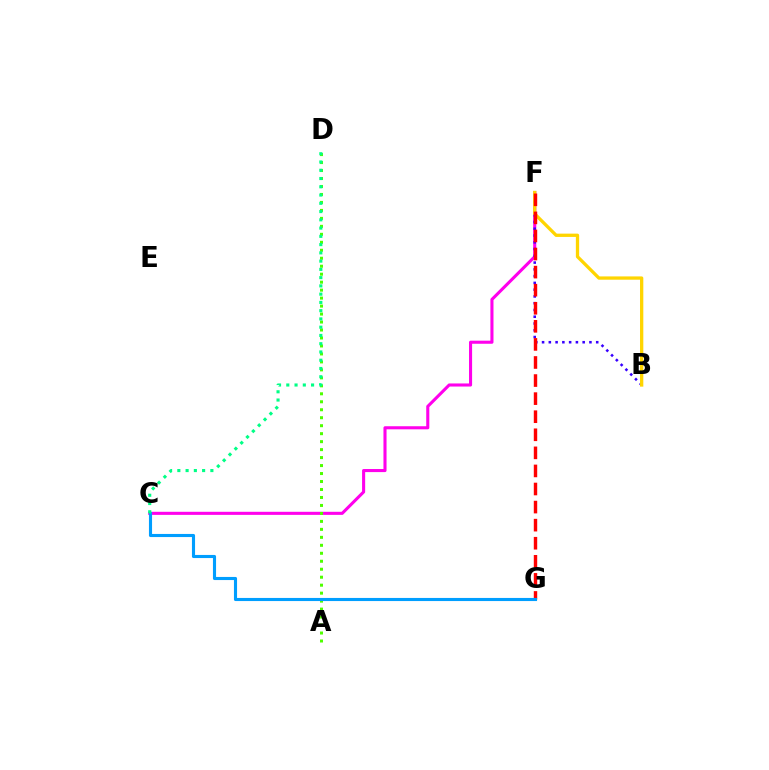{('C', 'F'): [{'color': '#ff00ed', 'line_style': 'solid', 'thickness': 2.22}], ('B', 'F'): [{'color': '#3700ff', 'line_style': 'dotted', 'thickness': 1.84}, {'color': '#ffd500', 'line_style': 'solid', 'thickness': 2.37}], ('F', 'G'): [{'color': '#ff0000', 'line_style': 'dashed', 'thickness': 2.46}], ('A', 'D'): [{'color': '#4fff00', 'line_style': 'dotted', 'thickness': 2.17}], ('C', 'G'): [{'color': '#009eff', 'line_style': 'solid', 'thickness': 2.24}], ('C', 'D'): [{'color': '#00ff86', 'line_style': 'dotted', 'thickness': 2.24}]}